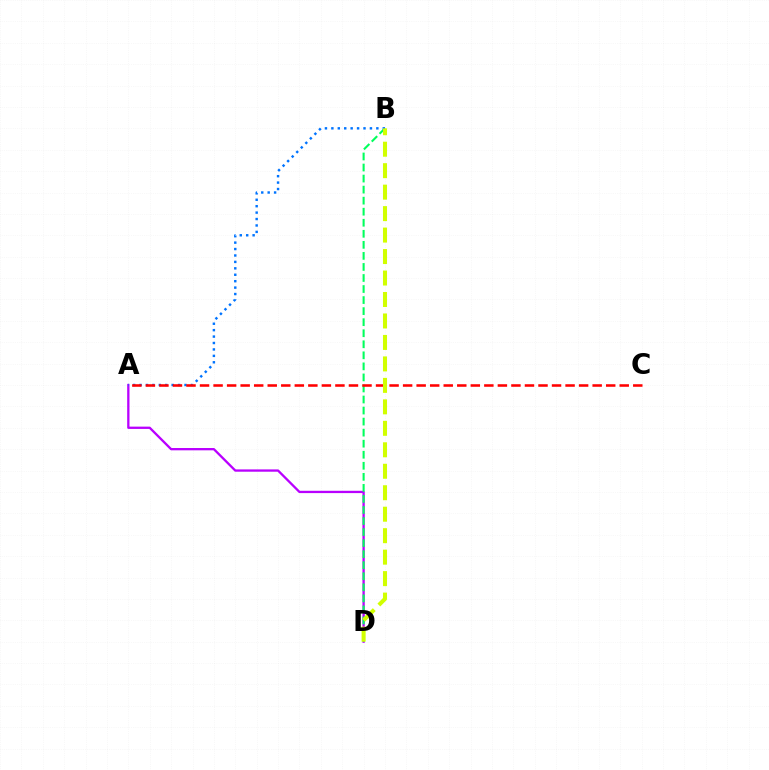{('A', 'D'): [{'color': '#b900ff', 'line_style': 'solid', 'thickness': 1.66}], ('B', 'D'): [{'color': '#00ff5c', 'line_style': 'dashed', 'thickness': 1.5}, {'color': '#d1ff00', 'line_style': 'dashed', 'thickness': 2.92}], ('A', 'B'): [{'color': '#0074ff', 'line_style': 'dotted', 'thickness': 1.75}], ('A', 'C'): [{'color': '#ff0000', 'line_style': 'dashed', 'thickness': 1.84}]}